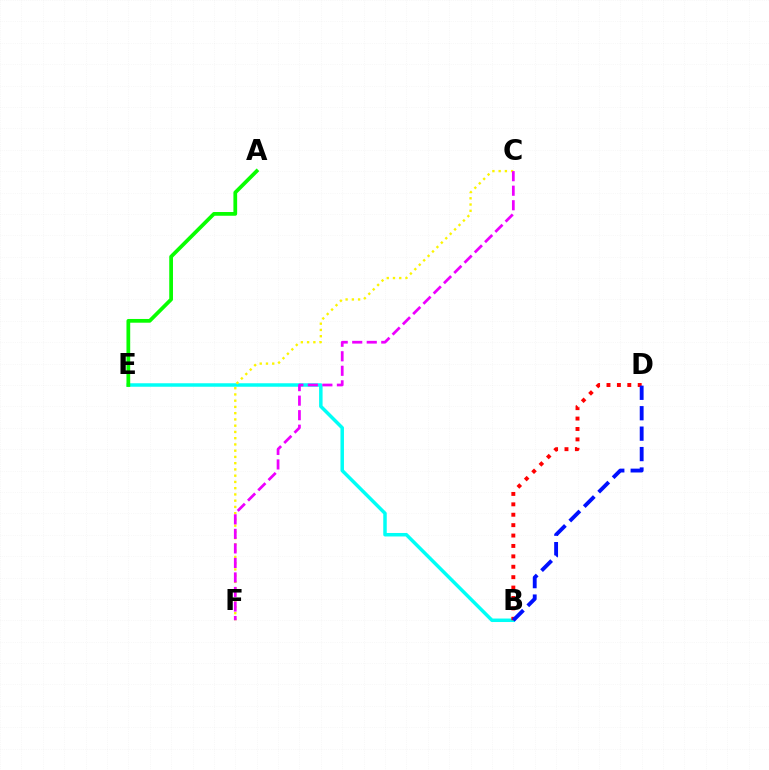{('B', 'E'): [{'color': '#00fff6', 'line_style': 'solid', 'thickness': 2.51}], ('C', 'F'): [{'color': '#fcf500', 'line_style': 'dotted', 'thickness': 1.7}, {'color': '#ee00ff', 'line_style': 'dashed', 'thickness': 1.97}], ('B', 'D'): [{'color': '#ff0000', 'line_style': 'dotted', 'thickness': 2.83}, {'color': '#0010ff', 'line_style': 'dashed', 'thickness': 2.78}], ('A', 'E'): [{'color': '#08ff00', 'line_style': 'solid', 'thickness': 2.69}]}